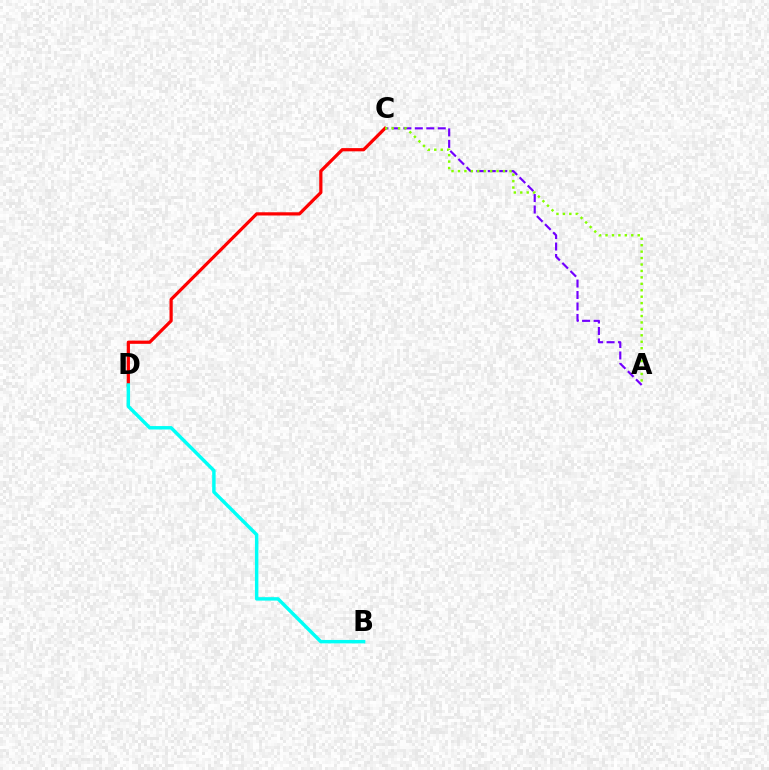{('A', 'C'): [{'color': '#7200ff', 'line_style': 'dashed', 'thickness': 1.56}, {'color': '#84ff00', 'line_style': 'dotted', 'thickness': 1.75}], ('C', 'D'): [{'color': '#ff0000', 'line_style': 'solid', 'thickness': 2.32}], ('B', 'D'): [{'color': '#00fff6', 'line_style': 'solid', 'thickness': 2.48}]}